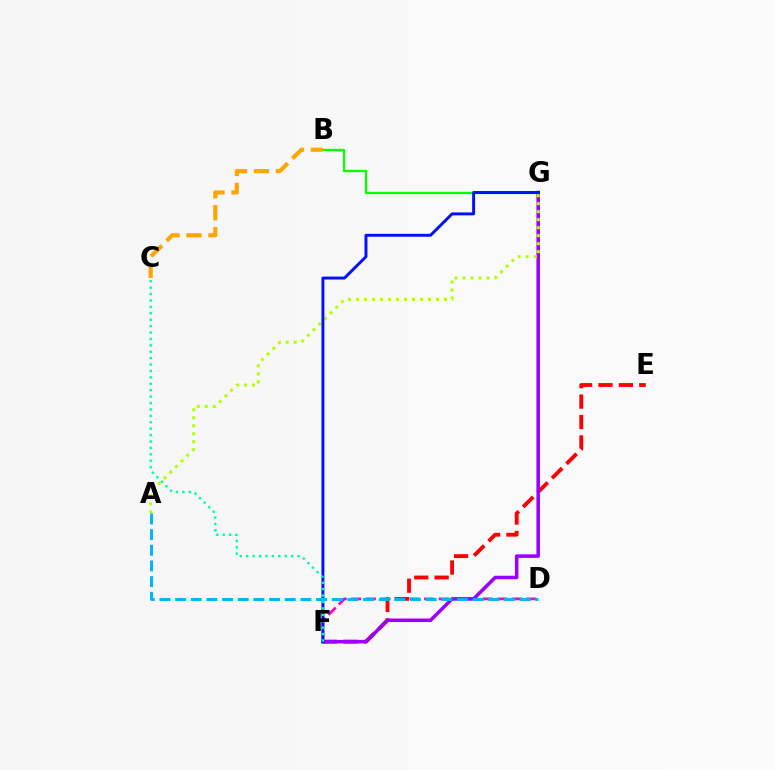{('B', 'G'): [{'color': '#08ff00', 'line_style': 'solid', 'thickness': 1.66}], ('E', 'F'): [{'color': '#ff0000', 'line_style': 'dashed', 'thickness': 2.77}], ('D', 'F'): [{'color': '#ff00bd', 'line_style': 'dashed', 'thickness': 1.98}], ('F', 'G'): [{'color': '#9b00ff', 'line_style': 'solid', 'thickness': 2.54}, {'color': '#0010ff', 'line_style': 'solid', 'thickness': 2.11}], ('A', 'G'): [{'color': '#b3ff00', 'line_style': 'dotted', 'thickness': 2.17}], ('B', 'C'): [{'color': '#ffa500', 'line_style': 'dashed', 'thickness': 2.98}], ('C', 'F'): [{'color': '#00ff9d', 'line_style': 'dotted', 'thickness': 1.74}], ('A', 'D'): [{'color': '#00b5ff', 'line_style': 'dashed', 'thickness': 2.13}]}